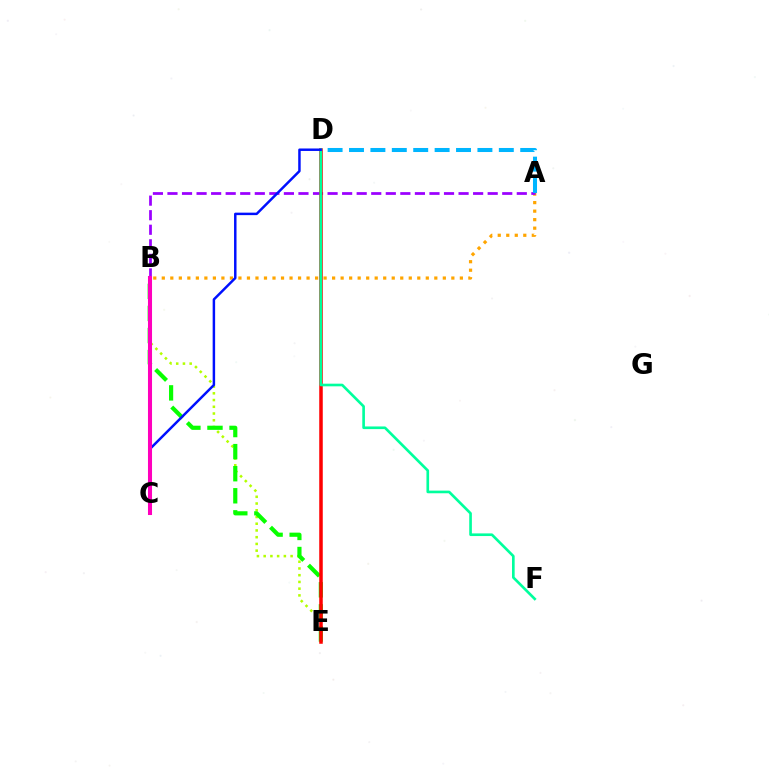{('A', 'B'): [{'color': '#ffa500', 'line_style': 'dotted', 'thickness': 2.31}, {'color': '#9b00ff', 'line_style': 'dashed', 'thickness': 1.98}], ('B', 'E'): [{'color': '#b3ff00', 'line_style': 'dotted', 'thickness': 1.83}, {'color': '#08ff00', 'line_style': 'dashed', 'thickness': 3.0}], ('D', 'E'): [{'color': '#ff0000', 'line_style': 'solid', 'thickness': 2.53}], ('D', 'F'): [{'color': '#00ff9d', 'line_style': 'solid', 'thickness': 1.91}], ('C', 'D'): [{'color': '#0010ff', 'line_style': 'solid', 'thickness': 1.78}], ('A', 'D'): [{'color': '#00b5ff', 'line_style': 'dashed', 'thickness': 2.91}], ('B', 'C'): [{'color': '#ff00bd', 'line_style': 'solid', 'thickness': 2.92}]}